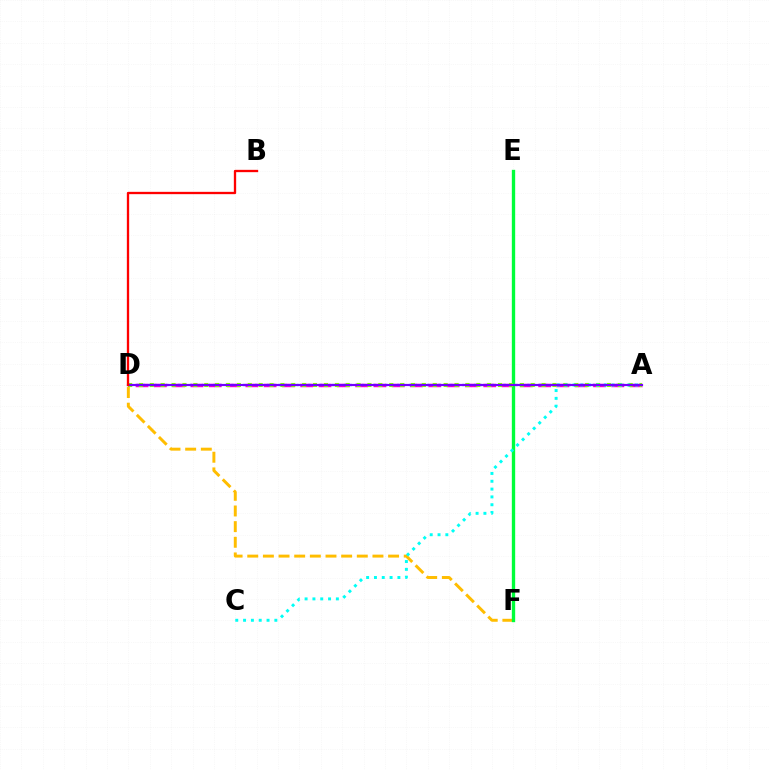{('A', 'D'): [{'color': '#ff00cf', 'line_style': 'dashed', 'thickness': 2.49}, {'color': '#004bff', 'line_style': 'dotted', 'thickness': 1.61}, {'color': '#84ff00', 'line_style': 'dotted', 'thickness': 2.96}, {'color': '#7200ff', 'line_style': 'solid', 'thickness': 1.57}], ('D', 'F'): [{'color': '#ffbd00', 'line_style': 'dashed', 'thickness': 2.13}], ('E', 'F'): [{'color': '#00ff39', 'line_style': 'solid', 'thickness': 2.41}], ('A', 'C'): [{'color': '#00fff6', 'line_style': 'dotted', 'thickness': 2.12}], ('B', 'D'): [{'color': '#ff0000', 'line_style': 'solid', 'thickness': 1.67}]}